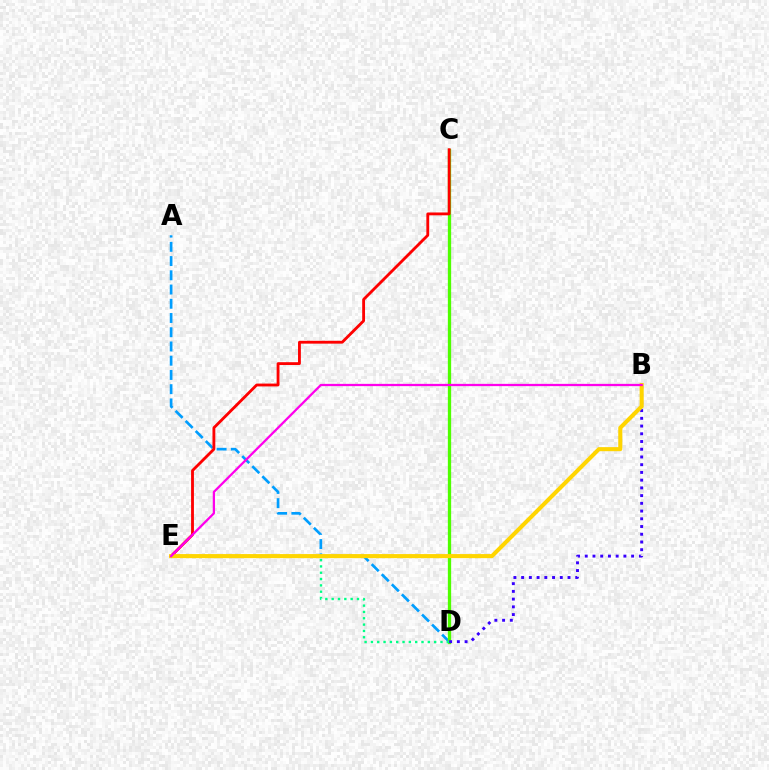{('A', 'D'): [{'color': '#009eff', 'line_style': 'dashed', 'thickness': 1.93}], ('C', 'D'): [{'color': '#4fff00', 'line_style': 'solid', 'thickness': 2.37}], ('B', 'D'): [{'color': '#3700ff', 'line_style': 'dotted', 'thickness': 2.1}], ('C', 'E'): [{'color': '#ff0000', 'line_style': 'solid', 'thickness': 2.04}], ('D', 'E'): [{'color': '#00ff86', 'line_style': 'dotted', 'thickness': 1.72}], ('B', 'E'): [{'color': '#ffd500', 'line_style': 'solid', 'thickness': 2.93}, {'color': '#ff00ed', 'line_style': 'solid', 'thickness': 1.63}]}